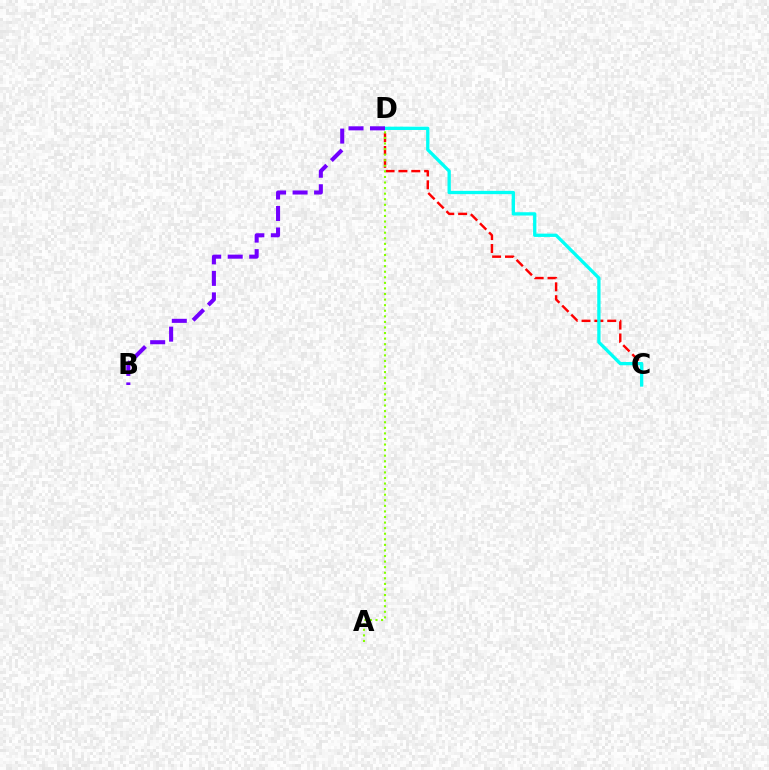{('C', 'D'): [{'color': '#ff0000', 'line_style': 'dashed', 'thickness': 1.75}, {'color': '#00fff6', 'line_style': 'solid', 'thickness': 2.37}], ('A', 'D'): [{'color': '#84ff00', 'line_style': 'dotted', 'thickness': 1.51}], ('B', 'D'): [{'color': '#7200ff', 'line_style': 'dashed', 'thickness': 2.92}]}